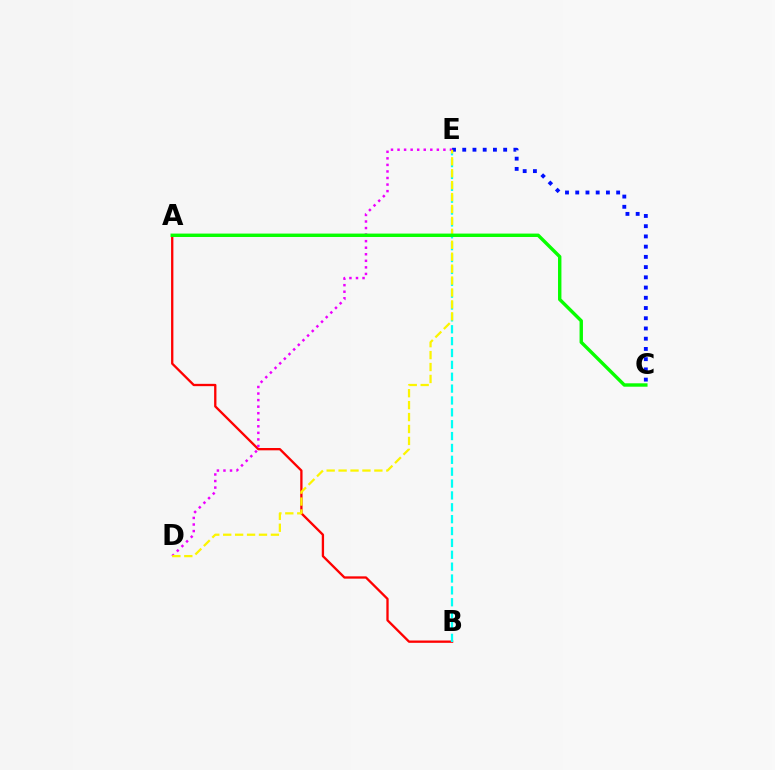{('A', 'B'): [{'color': '#ff0000', 'line_style': 'solid', 'thickness': 1.67}], ('B', 'E'): [{'color': '#00fff6', 'line_style': 'dashed', 'thickness': 1.61}], ('D', 'E'): [{'color': '#ee00ff', 'line_style': 'dotted', 'thickness': 1.78}, {'color': '#fcf500', 'line_style': 'dashed', 'thickness': 1.62}], ('C', 'E'): [{'color': '#0010ff', 'line_style': 'dotted', 'thickness': 2.78}], ('A', 'C'): [{'color': '#08ff00', 'line_style': 'solid', 'thickness': 2.45}]}